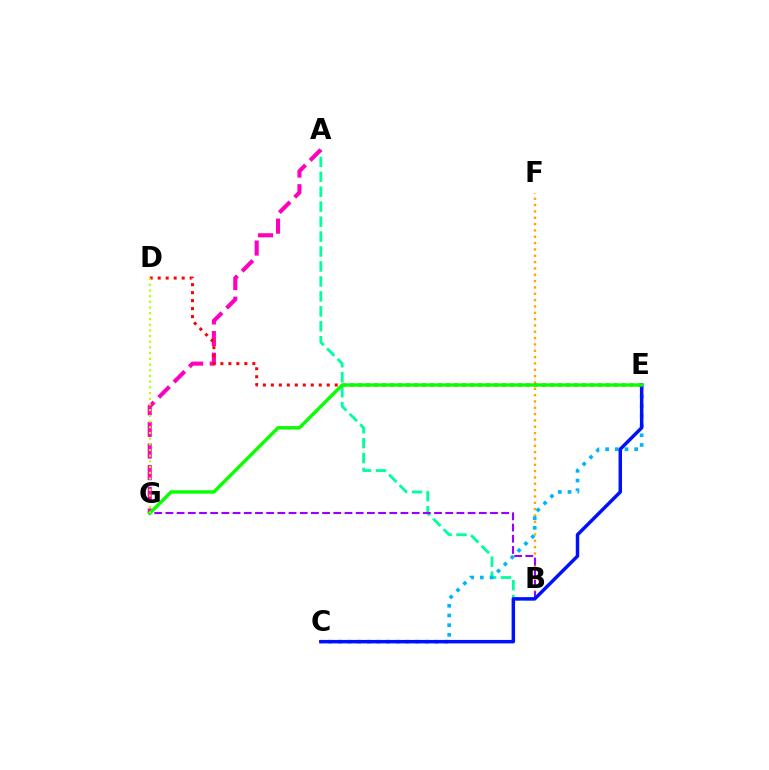{('B', 'F'): [{'color': '#ffa500', 'line_style': 'dotted', 'thickness': 1.72}], ('A', 'B'): [{'color': '#00ff9d', 'line_style': 'dashed', 'thickness': 2.03}], ('B', 'G'): [{'color': '#9b00ff', 'line_style': 'dashed', 'thickness': 1.52}], ('C', 'E'): [{'color': '#00b5ff', 'line_style': 'dotted', 'thickness': 2.63}, {'color': '#0010ff', 'line_style': 'solid', 'thickness': 2.49}], ('A', 'G'): [{'color': '#ff00bd', 'line_style': 'dashed', 'thickness': 2.94}], ('D', 'E'): [{'color': '#ff0000', 'line_style': 'dotted', 'thickness': 2.17}], ('E', 'G'): [{'color': '#08ff00', 'line_style': 'solid', 'thickness': 2.45}], ('D', 'G'): [{'color': '#b3ff00', 'line_style': 'dotted', 'thickness': 1.55}]}